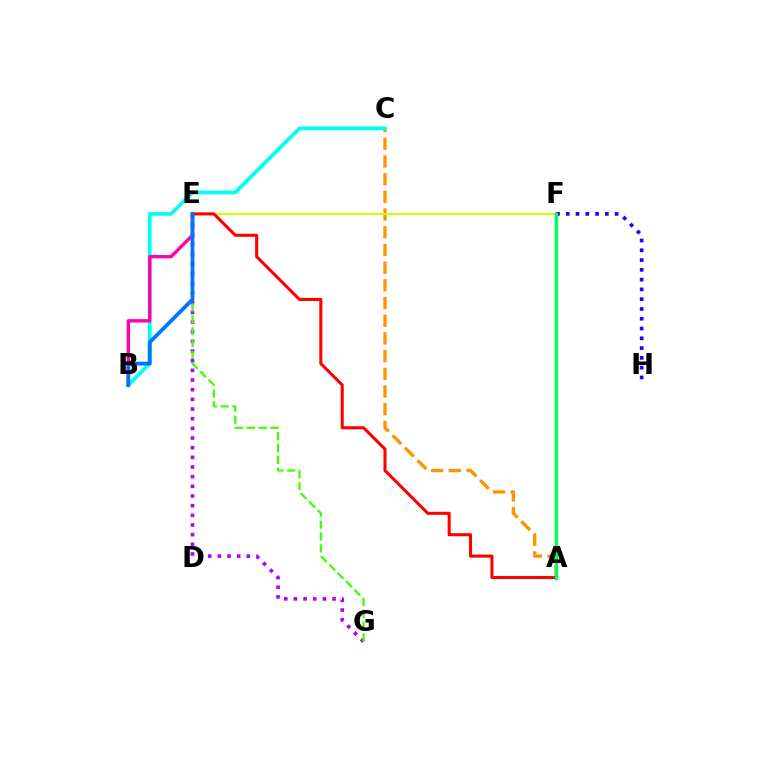{('E', 'G'): [{'color': '#b900ff', 'line_style': 'dotted', 'thickness': 2.63}, {'color': '#3dff00', 'line_style': 'dashed', 'thickness': 1.61}], ('A', 'C'): [{'color': '#ff9400', 'line_style': 'dashed', 'thickness': 2.4}], ('E', 'F'): [{'color': '#d1ff00', 'line_style': 'solid', 'thickness': 1.5}], ('F', 'H'): [{'color': '#2500ff', 'line_style': 'dotted', 'thickness': 2.66}], ('B', 'C'): [{'color': '#00fff6', 'line_style': 'solid', 'thickness': 2.7}], ('B', 'E'): [{'color': '#ff00ac', 'line_style': 'solid', 'thickness': 2.42}, {'color': '#0074ff', 'line_style': 'solid', 'thickness': 2.71}], ('A', 'E'): [{'color': '#ff0000', 'line_style': 'solid', 'thickness': 2.2}], ('A', 'F'): [{'color': '#00ff5c', 'line_style': 'solid', 'thickness': 2.46}]}